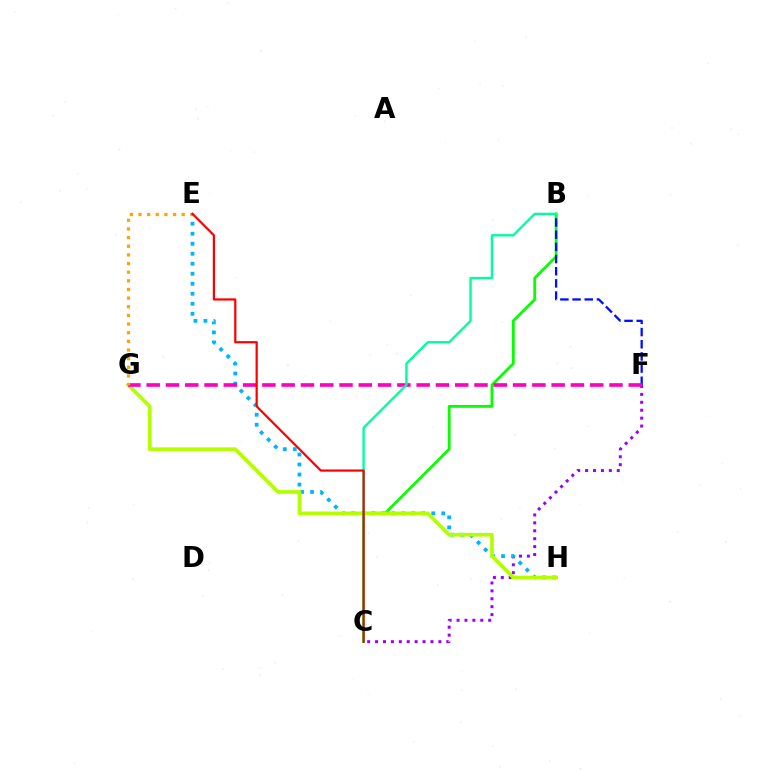{('B', 'C'): [{'color': '#08ff00', 'line_style': 'solid', 'thickness': 2.03}, {'color': '#00ff9d', 'line_style': 'solid', 'thickness': 1.7}], ('C', 'F'): [{'color': '#9b00ff', 'line_style': 'dotted', 'thickness': 2.15}], ('E', 'H'): [{'color': '#00b5ff', 'line_style': 'dotted', 'thickness': 2.72}], ('G', 'H'): [{'color': '#b3ff00', 'line_style': 'solid', 'thickness': 2.65}], ('B', 'F'): [{'color': '#0010ff', 'line_style': 'dashed', 'thickness': 1.65}], ('F', 'G'): [{'color': '#ff00bd', 'line_style': 'dashed', 'thickness': 2.62}], ('E', 'G'): [{'color': '#ffa500', 'line_style': 'dotted', 'thickness': 2.35}], ('C', 'E'): [{'color': '#ff0000', 'line_style': 'solid', 'thickness': 1.59}]}